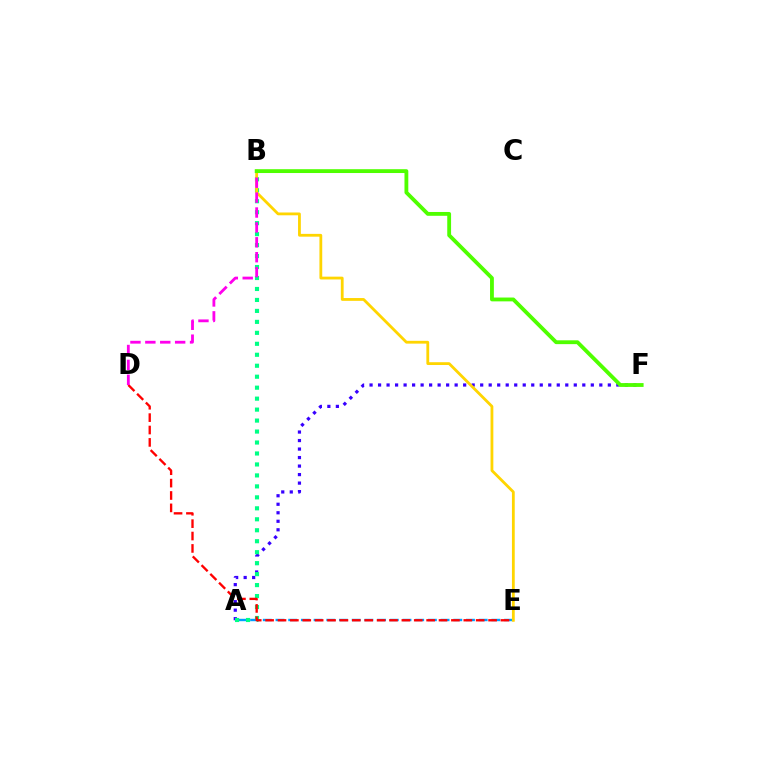{('A', 'E'): [{'color': '#009eff', 'line_style': 'dashed', 'thickness': 1.73}], ('A', 'F'): [{'color': '#3700ff', 'line_style': 'dotted', 'thickness': 2.31}], ('A', 'B'): [{'color': '#00ff86', 'line_style': 'dotted', 'thickness': 2.98}], ('D', 'E'): [{'color': '#ff0000', 'line_style': 'dashed', 'thickness': 1.68}], ('B', 'E'): [{'color': '#ffd500', 'line_style': 'solid', 'thickness': 2.02}], ('B', 'D'): [{'color': '#ff00ed', 'line_style': 'dashed', 'thickness': 2.02}], ('B', 'F'): [{'color': '#4fff00', 'line_style': 'solid', 'thickness': 2.76}]}